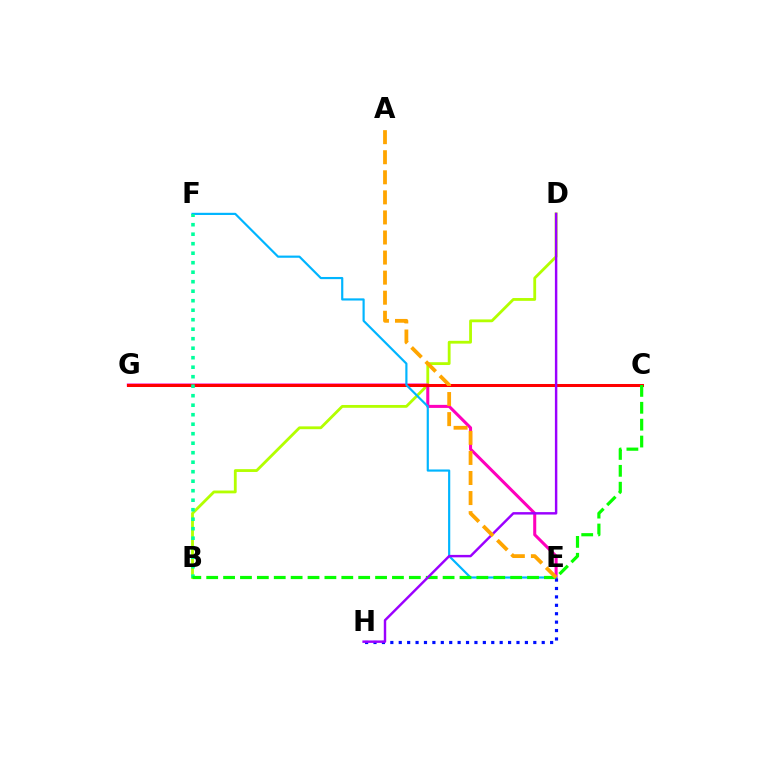{('B', 'D'): [{'color': '#b3ff00', 'line_style': 'solid', 'thickness': 2.03}], ('E', 'G'): [{'color': '#ff00bd', 'line_style': 'solid', 'thickness': 2.19}], ('C', 'G'): [{'color': '#ff0000', 'line_style': 'solid', 'thickness': 2.17}], ('E', 'F'): [{'color': '#00b5ff', 'line_style': 'solid', 'thickness': 1.57}], ('E', 'H'): [{'color': '#0010ff', 'line_style': 'dotted', 'thickness': 2.28}], ('B', 'F'): [{'color': '#00ff9d', 'line_style': 'dotted', 'thickness': 2.58}], ('B', 'C'): [{'color': '#08ff00', 'line_style': 'dashed', 'thickness': 2.29}], ('D', 'H'): [{'color': '#9b00ff', 'line_style': 'solid', 'thickness': 1.76}], ('A', 'E'): [{'color': '#ffa500', 'line_style': 'dashed', 'thickness': 2.73}]}